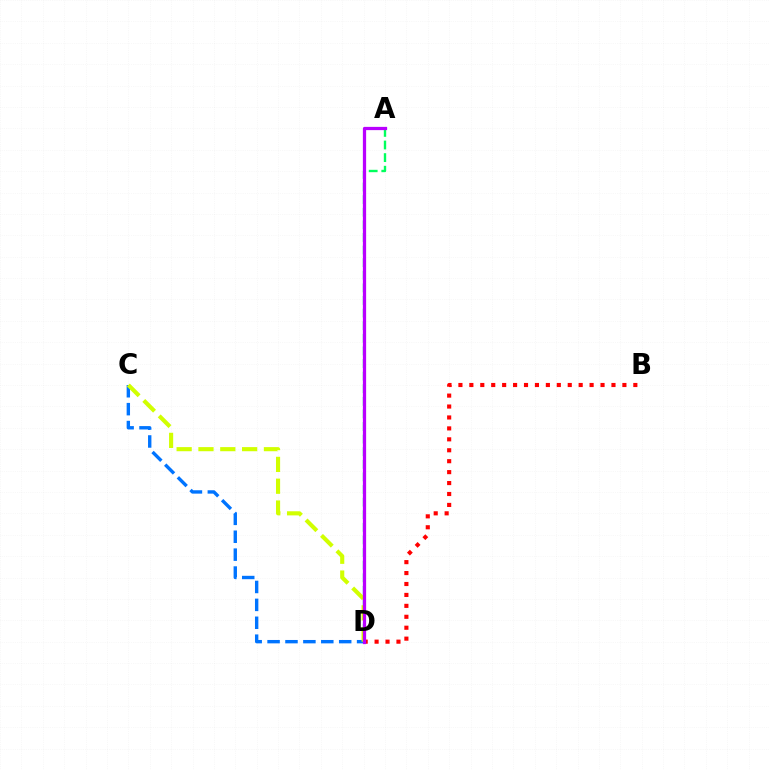{('C', 'D'): [{'color': '#0074ff', 'line_style': 'dashed', 'thickness': 2.43}, {'color': '#d1ff00', 'line_style': 'dashed', 'thickness': 2.97}], ('A', 'D'): [{'color': '#00ff5c', 'line_style': 'dashed', 'thickness': 1.71}, {'color': '#b900ff', 'line_style': 'solid', 'thickness': 2.34}], ('B', 'D'): [{'color': '#ff0000', 'line_style': 'dotted', 'thickness': 2.97}]}